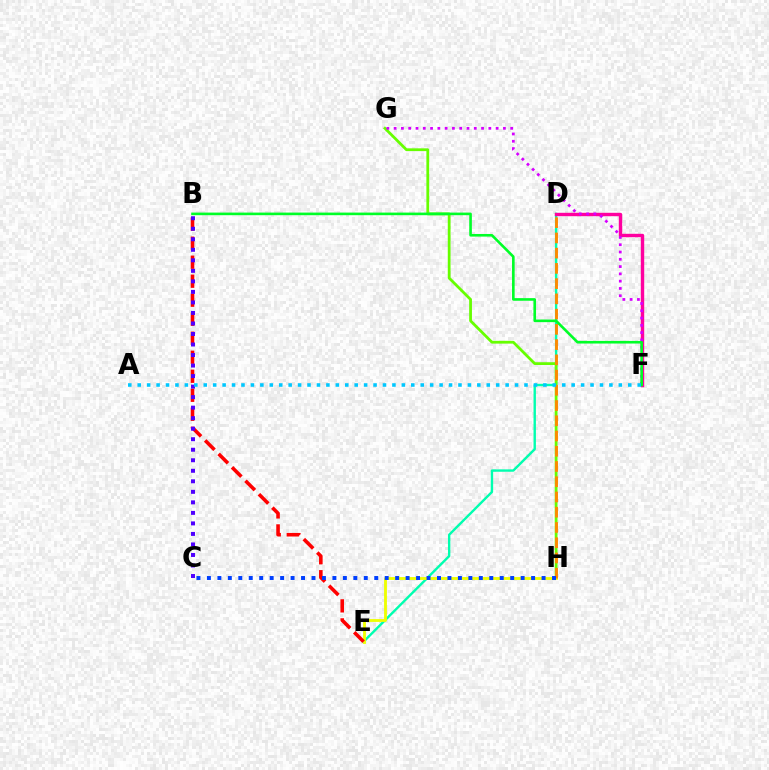{('D', 'E'): [{'color': '#00ffaf', 'line_style': 'solid', 'thickness': 1.72}], ('G', 'H'): [{'color': '#66ff00', 'line_style': 'solid', 'thickness': 2.0}], ('E', 'H'): [{'color': '#eeff00', 'line_style': 'solid', 'thickness': 2.04}], ('D', 'F'): [{'color': '#ff00a0', 'line_style': 'solid', 'thickness': 2.45}], ('B', 'E'): [{'color': '#ff0000', 'line_style': 'dashed', 'thickness': 2.58}], ('B', 'C'): [{'color': '#4f00ff', 'line_style': 'dotted', 'thickness': 2.86}], ('D', 'H'): [{'color': '#ff8800', 'line_style': 'dashed', 'thickness': 2.07}], ('F', 'G'): [{'color': '#d600ff', 'line_style': 'dotted', 'thickness': 1.98}], ('B', 'F'): [{'color': '#00ff27', 'line_style': 'solid', 'thickness': 1.88}], ('A', 'F'): [{'color': '#00c7ff', 'line_style': 'dotted', 'thickness': 2.56}], ('C', 'H'): [{'color': '#003fff', 'line_style': 'dotted', 'thickness': 2.84}]}